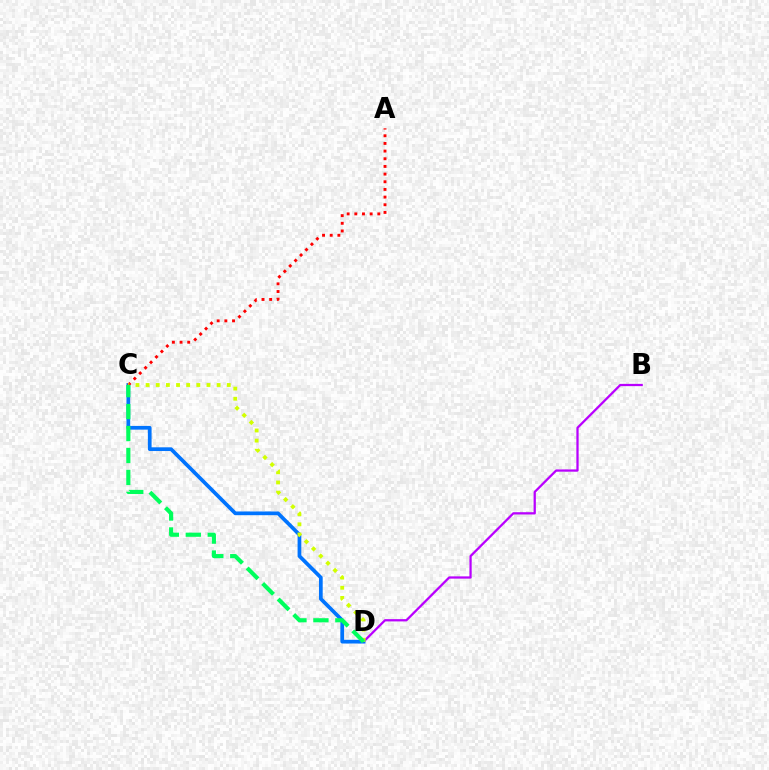{('B', 'D'): [{'color': '#b900ff', 'line_style': 'solid', 'thickness': 1.63}], ('C', 'D'): [{'color': '#0074ff', 'line_style': 'solid', 'thickness': 2.68}, {'color': '#d1ff00', 'line_style': 'dotted', 'thickness': 2.76}, {'color': '#00ff5c', 'line_style': 'dashed', 'thickness': 2.98}], ('A', 'C'): [{'color': '#ff0000', 'line_style': 'dotted', 'thickness': 2.08}]}